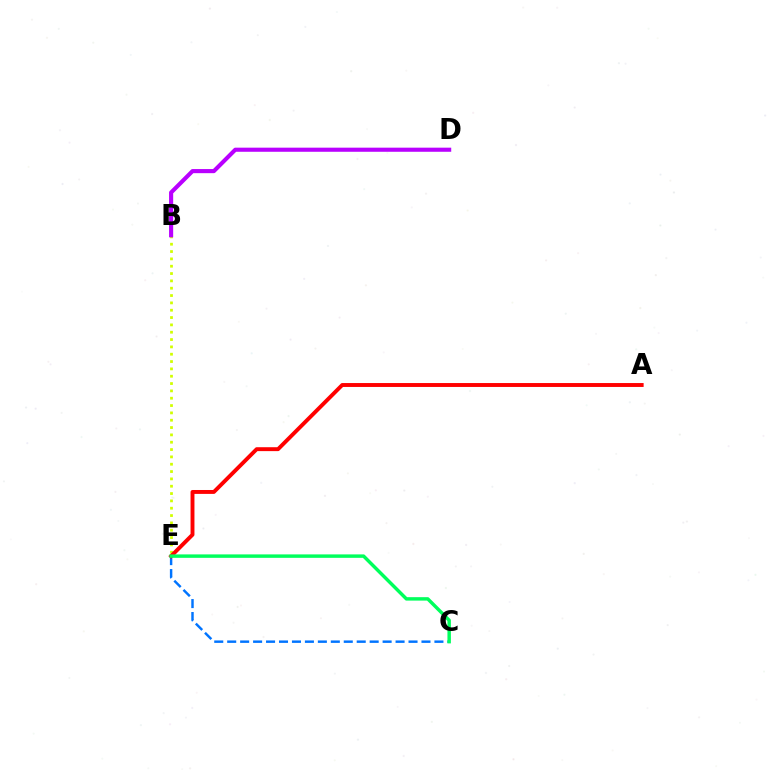{('B', 'E'): [{'color': '#d1ff00', 'line_style': 'dotted', 'thickness': 1.99}], ('C', 'E'): [{'color': '#0074ff', 'line_style': 'dashed', 'thickness': 1.76}, {'color': '#00ff5c', 'line_style': 'solid', 'thickness': 2.48}], ('A', 'E'): [{'color': '#ff0000', 'line_style': 'solid', 'thickness': 2.81}], ('B', 'D'): [{'color': '#b900ff', 'line_style': 'solid', 'thickness': 2.96}]}